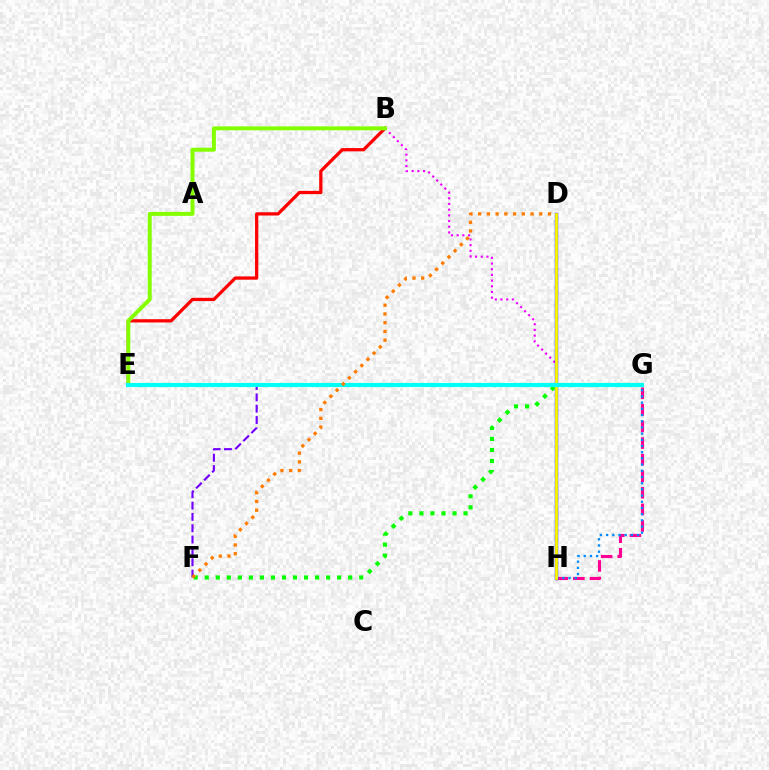{('B', 'E'): [{'color': '#ff0000', 'line_style': 'solid', 'thickness': 2.35}, {'color': '#84ff00', 'line_style': 'solid', 'thickness': 2.85}], ('G', 'H'): [{'color': '#ff0094', 'line_style': 'dashed', 'thickness': 2.25}, {'color': '#008cff', 'line_style': 'dotted', 'thickness': 1.68}], ('F', 'G'): [{'color': '#7200ff', 'line_style': 'dashed', 'thickness': 1.54}, {'color': '#08ff00', 'line_style': 'dotted', 'thickness': 3.0}], ('B', 'H'): [{'color': '#ee00ff', 'line_style': 'dotted', 'thickness': 1.54}], ('D', 'H'): [{'color': '#0010ff', 'line_style': 'solid', 'thickness': 2.44}, {'color': '#fcf500', 'line_style': 'solid', 'thickness': 2.04}], ('E', 'G'): [{'color': '#00ff74', 'line_style': 'dotted', 'thickness': 2.02}, {'color': '#00fff6', 'line_style': 'solid', 'thickness': 2.98}], ('D', 'F'): [{'color': '#ff7c00', 'line_style': 'dotted', 'thickness': 2.37}]}